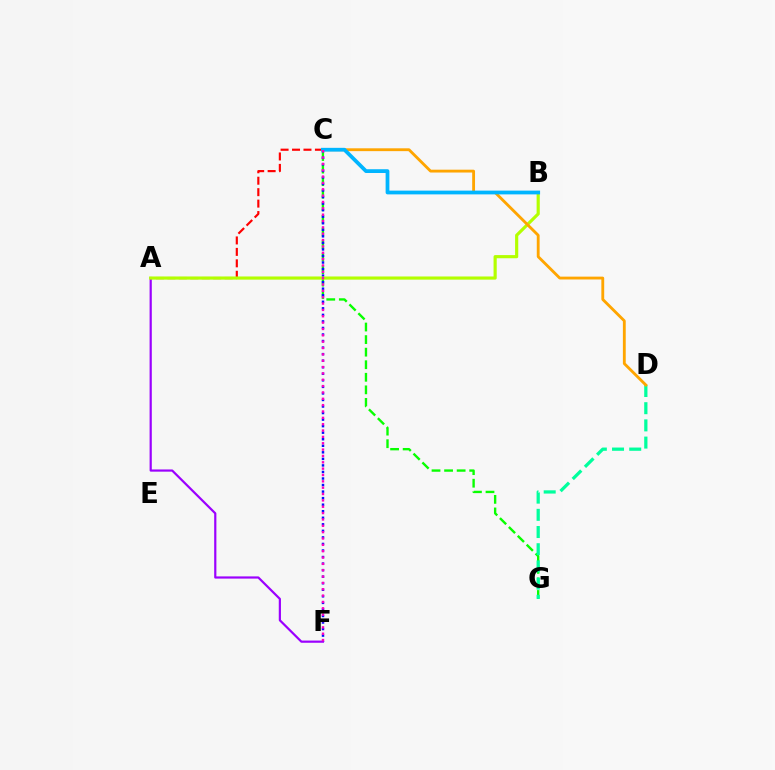{('A', 'C'): [{'color': '#ff0000', 'line_style': 'dashed', 'thickness': 1.56}], ('C', 'G'): [{'color': '#08ff00', 'line_style': 'dashed', 'thickness': 1.71}], ('C', 'F'): [{'color': '#0010ff', 'line_style': 'dotted', 'thickness': 1.78}, {'color': '#ff00bd', 'line_style': 'dotted', 'thickness': 1.72}], ('A', 'F'): [{'color': '#9b00ff', 'line_style': 'solid', 'thickness': 1.58}], ('D', 'G'): [{'color': '#00ff9d', 'line_style': 'dashed', 'thickness': 2.34}], ('A', 'B'): [{'color': '#b3ff00', 'line_style': 'solid', 'thickness': 2.28}], ('C', 'D'): [{'color': '#ffa500', 'line_style': 'solid', 'thickness': 2.04}], ('B', 'C'): [{'color': '#00b5ff', 'line_style': 'solid', 'thickness': 2.71}]}